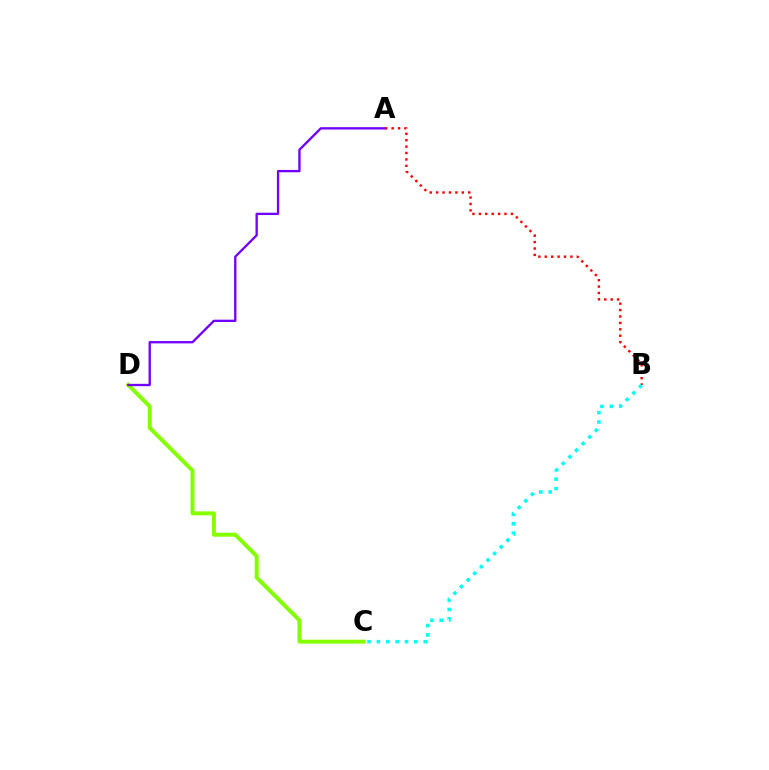{('C', 'D'): [{'color': '#84ff00', 'line_style': 'solid', 'thickness': 2.86}], ('A', 'D'): [{'color': '#7200ff', 'line_style': 'solid', 'thickness': 1.67}], ('A', 'B'): [{'color': '#ff0000', 'line_style': 'dotted', 'thickness': 1.74}], ('B', 'C'): [{'color': '#00fff6', 'line_style': 'dotted', 'thickness': 2.54}]}